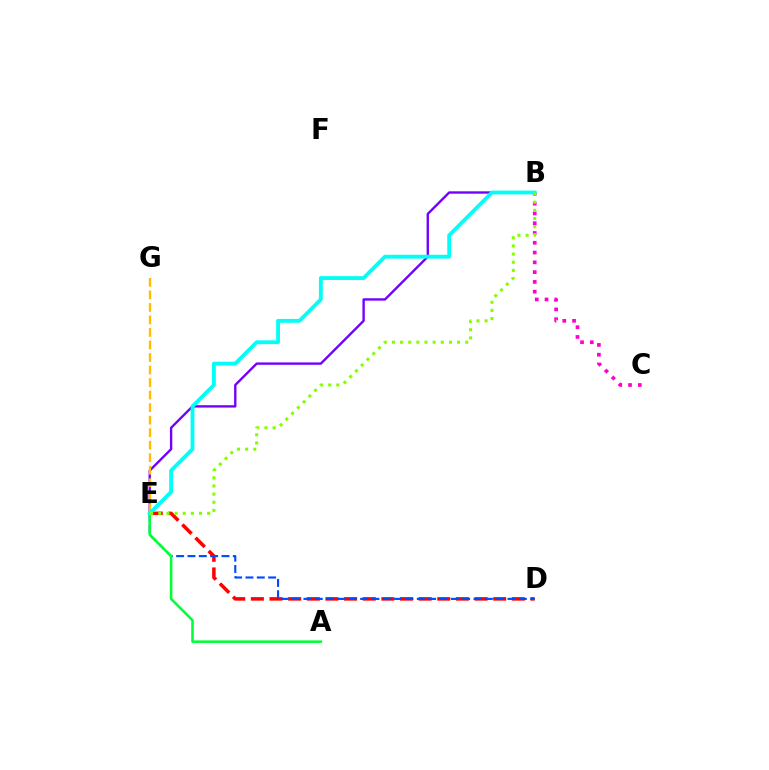{('D', 'E'): [{'color': '#ff0000', 'line_style': 'dashed', 'thickness': 2.53}, {'color': '#004bff', 'line_style': 'dashed', 'thickness': 1.54}], ('B', 'E'): [{'color': '#7200ff', 'line_style': 'solid', 'thickness': 1.7}, {'color': '#00fff6', 'line_style': 'solid', 'thickness': 2.75}, {'color': '#84ff00', 'line_style': 'dotted', 'thickness': 2.21}], ('E', 'G'): [{'color': '#ffbd00', 'line_style': 'dashed', 'thickness': 1.7}], ('B', 'C'): [{'color': '#ff00cf', 'line_style': 'dotted', 'thickness': 2.66}], ('A', 'E'): [{'color': '#00ff39', 'line_style': 'solid', 'thickness': 1.84}]}